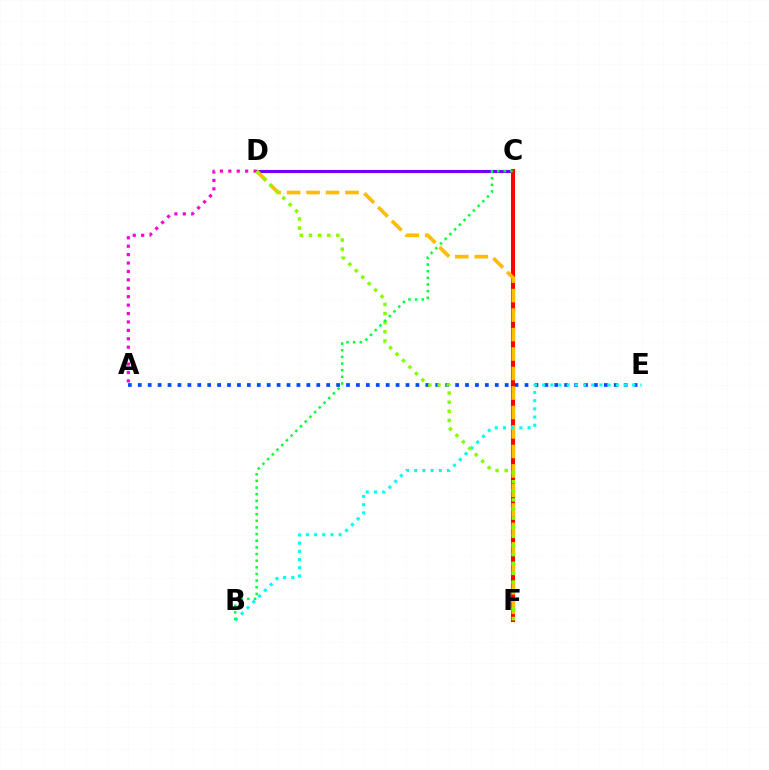{('A', 'E'): [{'color': '#004bff', 'line_style': 'dotted', 'thickness': 2.69}], ('C', 'D'): [{'color': '#7200ff', 'line_style': 'solid', 'thickness': 2.24}], ('C', 'F'): [{'color': '#ff0000', 'line_style': 'solid', 'thickness': 2.94}], ('D', 'F'): [{'color': '#ffbd00', 'line_style': 'dashed', 'thickness': 2.65}, {'color': '#84ff00', 'line_style': 'dotted', 'thickness': 2.48}], ('B', 'E'): [{'color': '#00fff6', 'line_style': 'dotted', 'thickness': 2.23}], ('A', 'D'): [{'color': '#ff00cf', 'line_style': 'dotted', 'thickness': 2.29}], ('B', 'C'): [{'color': '#00ff39', 'line_style': 'dotted', 'thickness': 1.81}]}